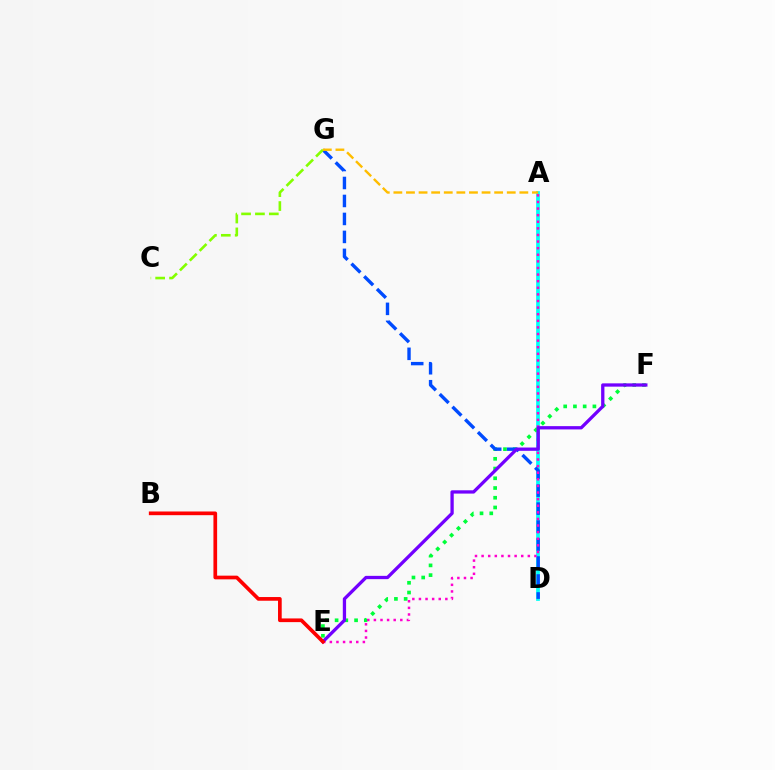{('A', 'D'): [{'color': '#00fff6', 'line_style': 'solid', 'thickness': 2.69}], ('E', 'F'): [{'color': '#00ff39', 'line_style': 'dotted', 'thickness': 2.64}, {'color': '#7200ff', 'line_style': 'solid', 'thickness': 2.37}], ('D', 'G'): [{'color': '#004bff', 'line_style': 'dashed', 'thickness': 2.44}], ('C', 'G'): [{'color': '#84ff00', 'line_style': 'dashed', 'thickness': 1.89}], ('A', 'E'): [{'color': '#ff00cf', 'line_style': 'dotted', 'thickness': 1.79}], ('B', 'E'): [{'color': '#ff0000', 'line_style': 'solid', 'thickness': 2.66}], ('A', 'G'): [{'color': '#ffbd00', 'line_style': 'dashed', 'thickness': 1.71}]}